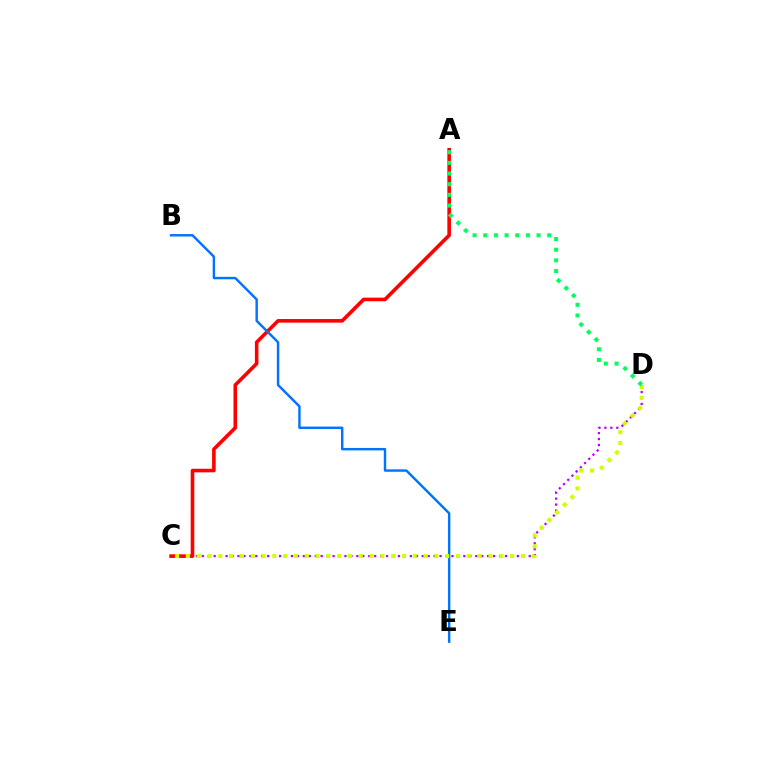{('C', 'D'): [{'color': '#b900ff', 'line_style': 'dotted', 'thickness': 1.61}, {'color': '#d1ff00', 'line_style': 'dotted', 'thickness': 2.94}], ('A', 'C'): [{'color': '#ff0000', 'line_style': 'solid', 'thickness': 2.59}], ('B', 'E'): [{'color': '#0074ff', 'line_style': 'solid', 'thickness': 1.75}], ('A', 'D'): [{'color': '#00ff5c', 'line_style': 'dotted', 'thickness': 2.9}]}